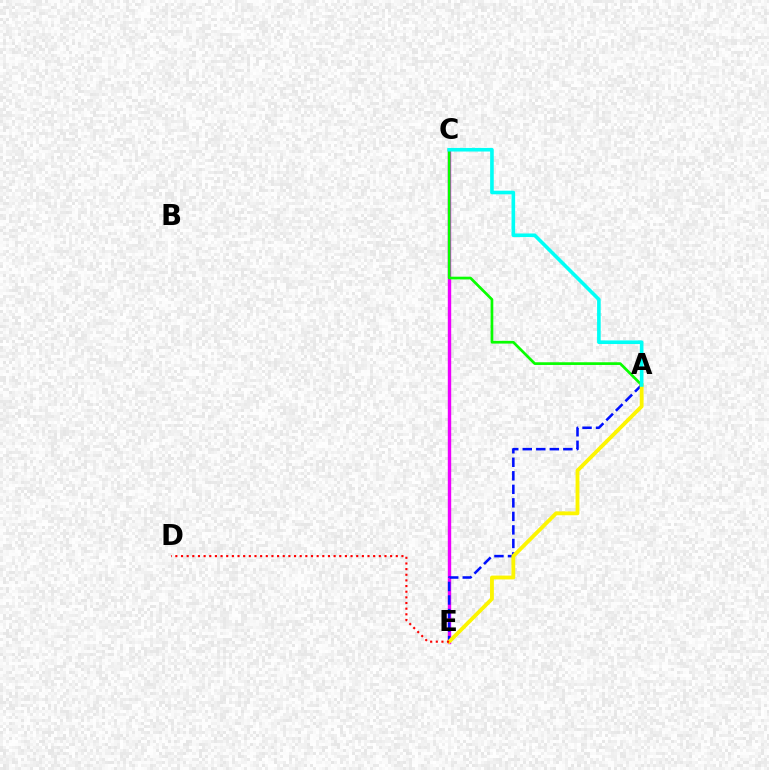{('C', 'E'): [{'color': '#ee00ff', 'line_style': 'solid', 'thickness': 2.45}], ('A', 'C'): [{'color': '#08ff00', 'line_style': 'solid', 'thickness': 1.95}, {'color': '#00fff6', 'line_style': 'solid', 'thickness': 2.6}], ('A', 'E'): [{'color': '#0010ff', 'line_style': 'dashed', 'thickness': 1.84}, {'color': '#fcf500', 'line_style': 'solid', 'thickness': 2.76}], ('D', 'E'): [{'color': '#ff0000', 'line_style': 'dotted', 'thickness': 1.54}]}